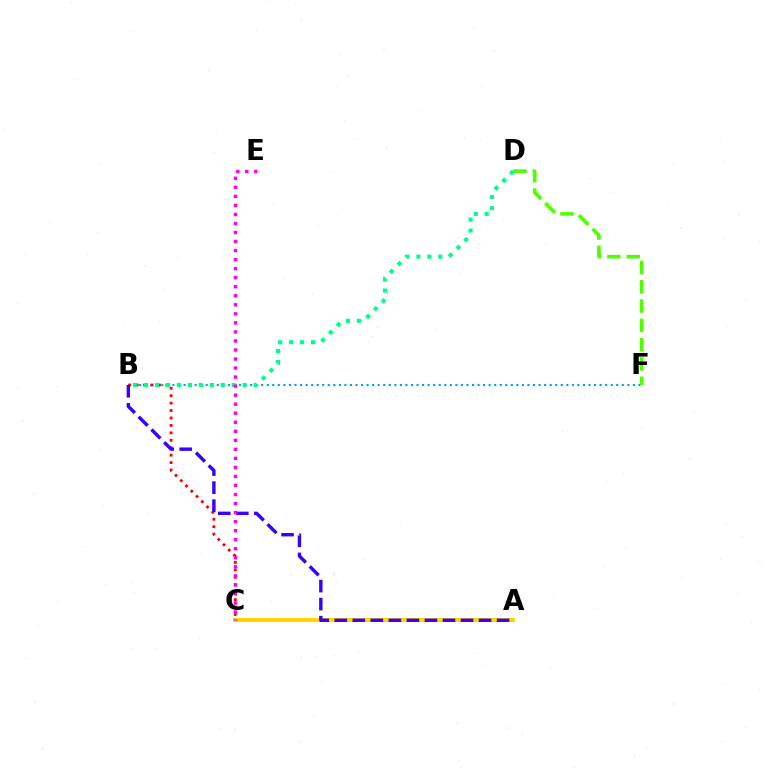{('B', 'F'): [{'color': '#009eff', 'line_style': 'dotted', 'thickness': 1.51}], ('A', 'C'): [{'color': '#ffd500', 'line_style': 'solid', 'thickness': 2.94}], ('B', 'C'): [{'color': '#ff0000', 'line_style': 'dotted', 'thickness': 2.02}], ('A', 'B'): [{'color': '#3700ff', 'line_style': 'dashed', 'thickness': 2.45}], ('B', 'D'): [{'color': '#00ff86', 'line_style': 'dotted', 'thickness': 2.98}], ('D', 'F'): [{'color': '#4fff00', 'line_style': 'dashed', 'thickness': 2.62}], ('C', 'E'): [{'color': '#ff00ed', 'line_style': 'dotted', 'thickness': 2.45}]}